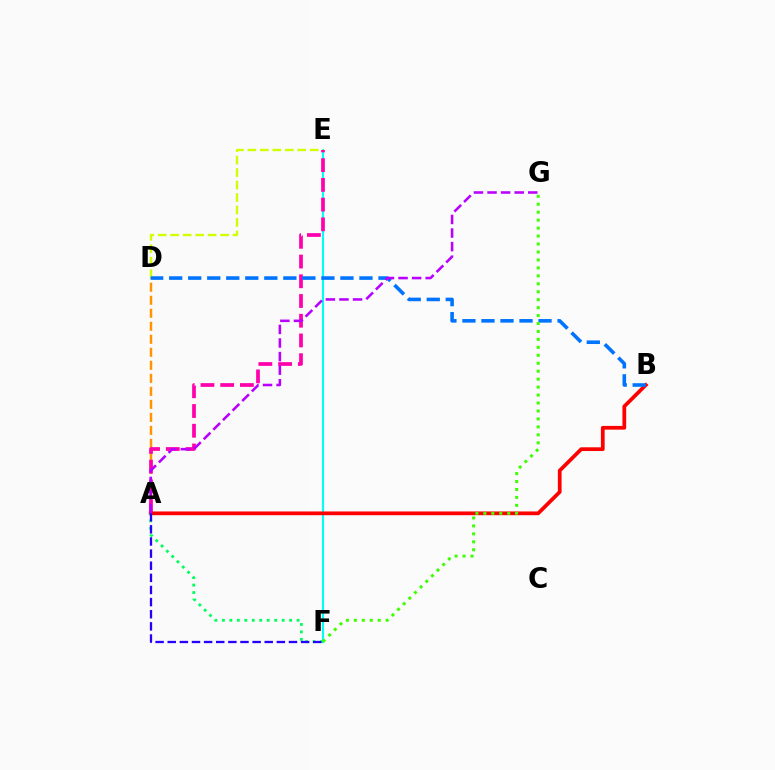{('E', 'F'): [{'color': '#00fff6', 'line_style': 'solid', 'thickness': 1.53}], ('D', 'E'): [{'color': '#d1ff00', 'line_style': 'dashed', 'thickness': 1.69}], ('A', 'D'): [{'color': '#ff9400', 'line_style': 'dashed', 'thickness': 1.77}], ('A', 'E'): [{'color': '#ff00ac', 'line_style': 'dashed', 'thickness': 2.68}], ('A', 'B'): [{'color': '#ff0000', 'line_style': 'solid', 'thickness': 2.69}], ('B', 'D'): [{'color': '#0074ff', 'line_style': 'dashed', 'thickness': 2.58}], ('A', 'F'): [{'color': '#00ff5c', 'line_style': 'dotted', 'thickness': 2.03}, {'color': '#2500ff', 'line_style': 'dashed', 'thickness': 1.65}], ('A', 'G'): [{'color': '#b900ff', 'line_style': 'dashed', 'thickness': 1.85}], ('F', 'G'): [{'color': '#3dff00', 'line_style': 'dotted', 'thickness': 2.16}]}